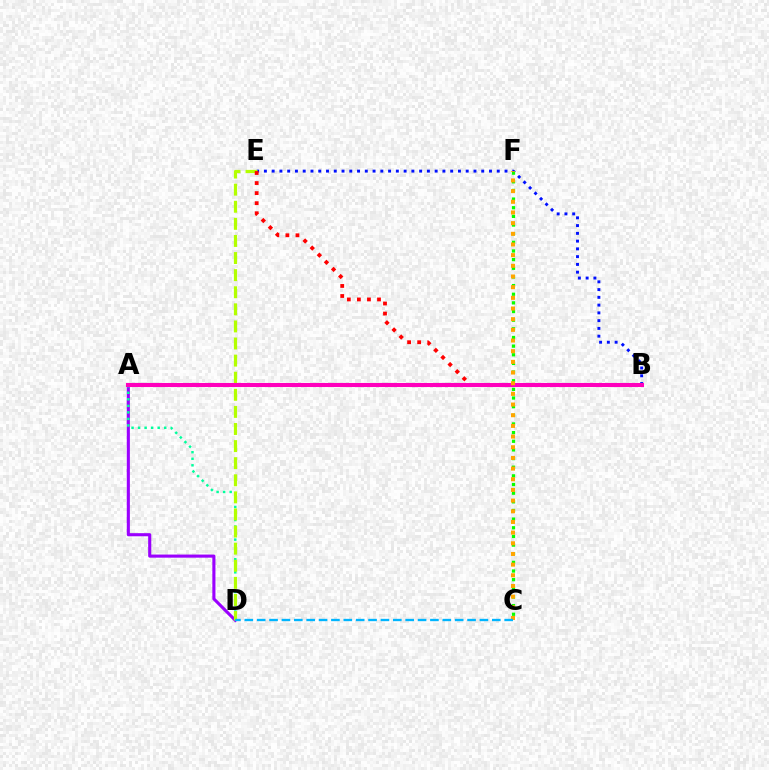{('B', 'E'): [{'color': '#0010ff', 'line_style': 'dotted', 'thickness': 2.11}, {'color': '#ff0000', 'line_style': 'dotted', 'thickness': 2.73}], ('A', 'D'): [{'color': '#9b00ff', 'line_style': 'solid', 'thickness': 2.23}, {'color': '#00ff9d', 'line_style': 'dotted', 'thickness': 1.78}], ('D', 'E'): [{'color': '#b3ff00', 'line_style': 'dashed', 'thickness': 2.32}], ('A', 'B'): [{'color': '#ff00bd', 'line_style': 'solid', 'thickness': 2.93}], ('C', 'F'): [{'color': '#08ff00', 'line_style': 'dotted', 'thickness': 2.35}, {'color': '#ffa500', 'line_style': 'dotted', 'thickness': 2.9}], ('C', 'D'): [{'color': '#00b5ff', 'line_style': 'dashed', 'thickness': 1.68}]}